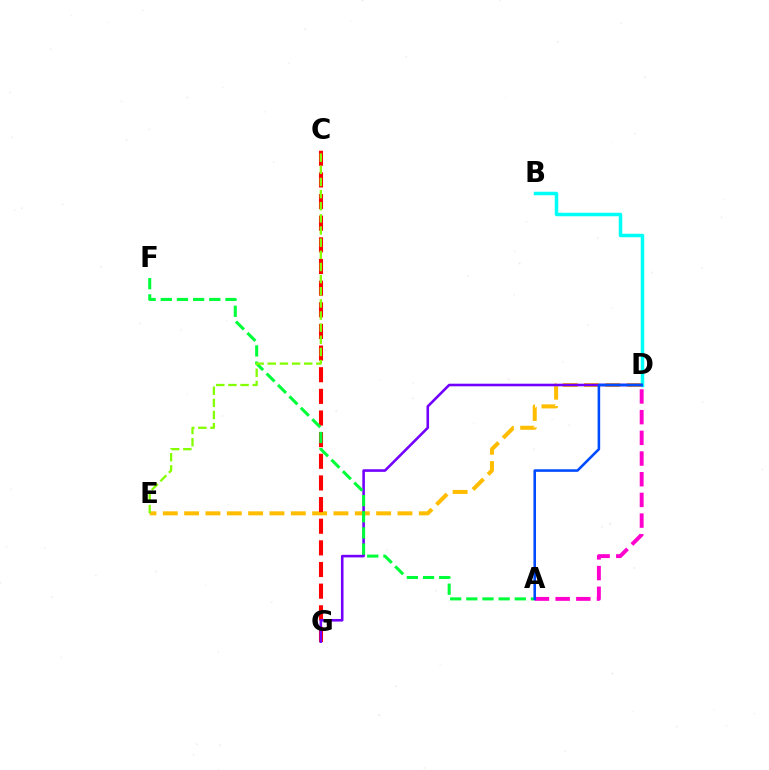{('D', 'E'): [{'color': '#ffbd00', 'line_style': 'dashed', 'thickness': 2.9}], ('B', 'D'): [{'color': '#00fff6', 'line_style': 'solid', 'thickness': 2.51}], ('C', 'G'): [{'color': '#ff0000', 'line_style': 'dashed', 'thickness': 2.94}], ('D', 'G'): [{'color': '#7200ff', 'line_style': 'solid', 'thickness': 1.87}], ('A', 'F'): [{'color': '#00ff39', 'line_style': 'dashed', 'thickness': 2.2}], ('A', 'D'): [{'color': '#ff00cf', 'line_style': 'dashed', 'thickness': 2.81}, {'color': '#004bff', 'line_style': 'solid', 'thickness': 1.86}], ('C', 'E'): [{'color': '#84ff00', 'line_style': 'dashed', 'thickness': 1.65}]}